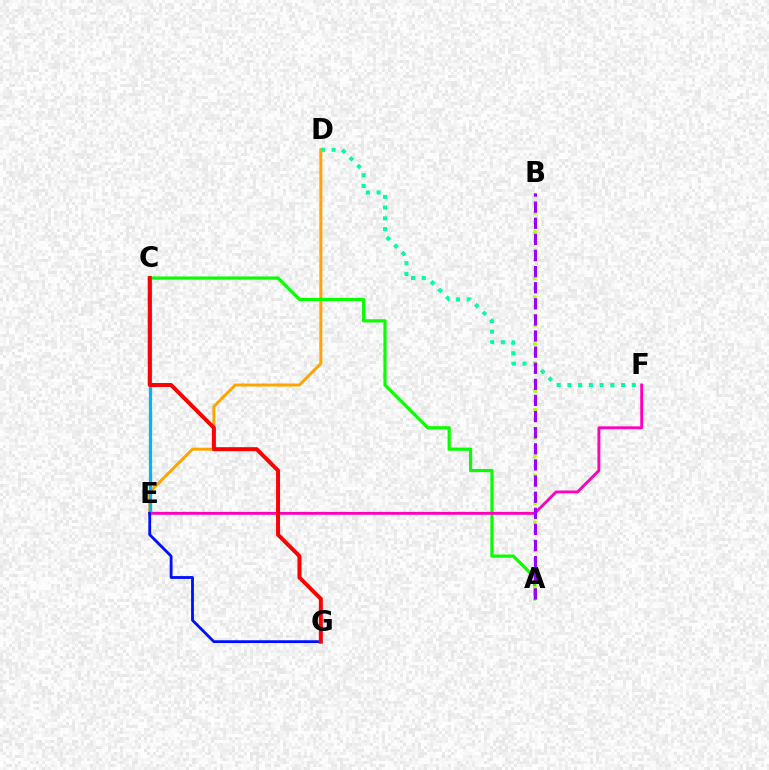{('D', 'E'): [{'color': '#ffa500', 'line_style': 'solid', 'thickness': 2.13}], ('A', 'C'): [{'color': '#08ff00', 'line_style': 'solid', 'thickness': 2.29}], ('D', 'F'): [{'color': '#00ff9d', 'line_style': 'dotted', 'thickness': 2.92}], ('A', 'B'): [{'color': '#b3ff00', 'line_style': 'dotted', 'thickness': 2.55}, {'color': '#9b00ff', 'line_style': 'dashed', 'thickness': 2.19}], ('E', 'F'): [{'color': '#ff00bd', 'line_style': 'solid', 'thickness': 2.07}], ('C', 'E'): [{'color': '#00b5ff', 'line_style': 'solid', 'thickness': 2.36}], ('E', 'G'): [{'color': '#0010ff', 'line_style': 'solid', 'thickness': 2.04}], ('C', 'G'): [{'color': '#ff0000', 'line_style': 'solid', 'thickness': 2.86}]}